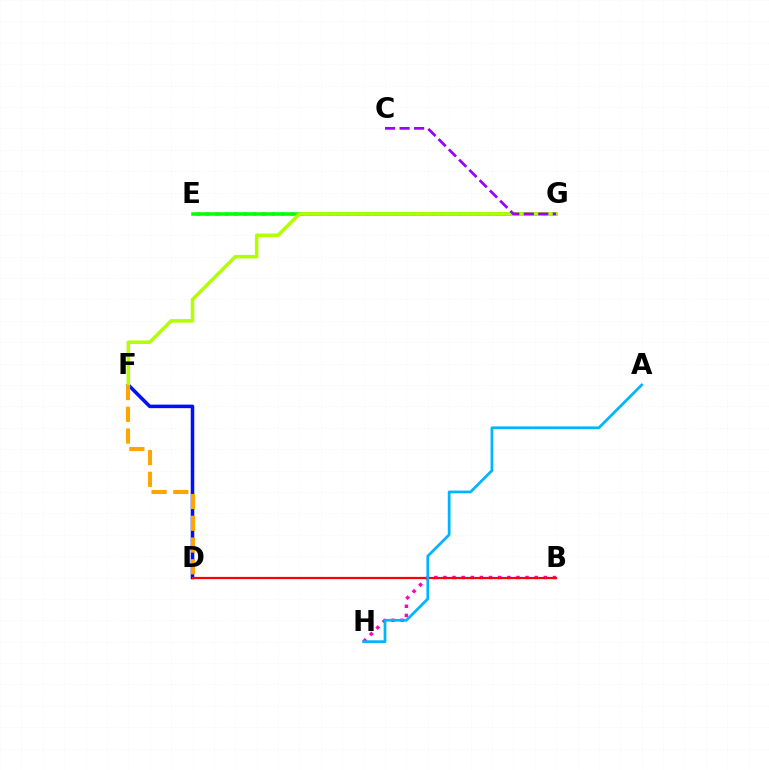{('B', 'H'): [{'color': '#ff00bd', 'line_style': 'dotted', 'thickness': 2.48}], ('D', 'F'): [{'color': '#0010ff', 'line_style': 'solid', 'thickness': 2.54}, {'color': '#ffa500', 'line_style': 'dashed', 'thickness': 2.95}], ('E', 'G'): [{'color': '#00ff9d', 'line_style': 'dotted', 'thickness': 2.54}, {'color': '#08ff00', 'line_style': 'solid', 'thickness': 2.56}], ('F', 'G'): [{'color': '#b3ff00', 'line_style': 'solid', 'thickness': 2.53}], ('B', 'D'): [{'color': '#ff0000', 'line_style': 'solid', 'thickness': 1.59}], ('C', 'G'): [{'color': '#9b00ff', 'line_style': 'dashed', 'thickness': 1.97}], ('A', 'H'): [{'color': '#00b5ff', 'line_style': 'solid', 'thickness': 1.98}]}